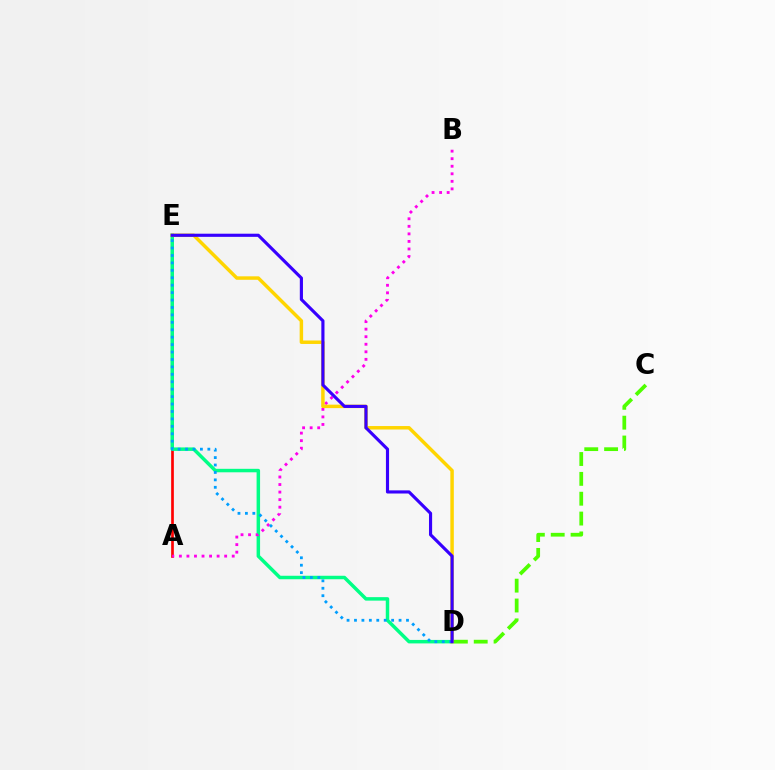{('C', 'D'): [{'color': '#4fff00', 'line_style': 'dashed', 'thickness': 2.7}], ('A', 'E'): [{'color': '#ff0000', 'line_style': 'solid', 'thickness': 1.93}], ('D', 'E'): [{'color': '#00ff86', 'line_style': 'solid', 'thickness': 2.51}, {'color': '#ffd500', 'line_style': 'solid', 'thickness': 2.5}, {'color': '#009eff', 'line_style': 'dotted', 'thickness': 2.02}, {'color': '#3700ff', 'line_style': 'solid', 'thickness': 2.26}], ('A', 'B'): [{'color': '#ff00ed', 'line_style': 'dotted', 'thickness': 2.05}]}